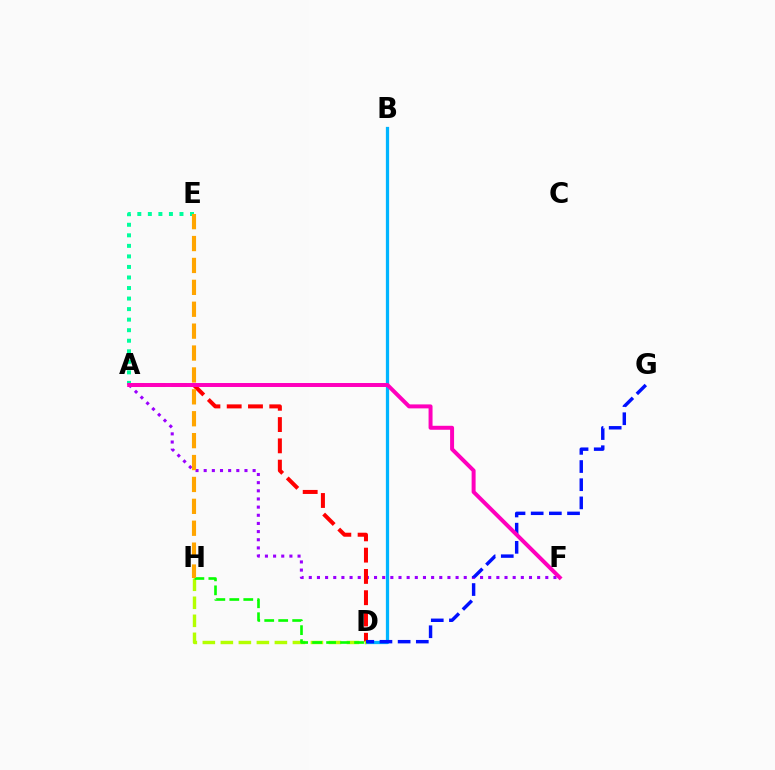{('A', 'E'): [{'color': '#00ff9d', 'line_style': 'dotted', 'thickness': 2.86}], ('A', 'F'): [{'color': '#9b00ff', 'line_style': 'dotted', 'thickness': 2.22}, {'color': '#ff00bd', 'line_style': 'solid', 'thickness': 2.86}], ('B', 'D'): [{'color': '#00b5ff', 'line_style': 'solid', 'thickness': 2.34}], ('A', 'D'): [{'color': '#ff0000', 'line_style': 'dashed', 'thickness': 2.89}], ('D', 'H'): [{'color': '#b3ff00', 'line_style': 'dashed', 'thickness': 2.45}, {'color': '#08ff00', 'line_style': 'dashed', 'thickness': 1.9}], ('D', 'G'): [{'color': '#0010ff', 'line_style': 'dashed', 'thickness': 2.47}], ('E', 'H'): [{'color': '#ffa500', 'line_style': 'dashed', 'thickness': 2.98}]}